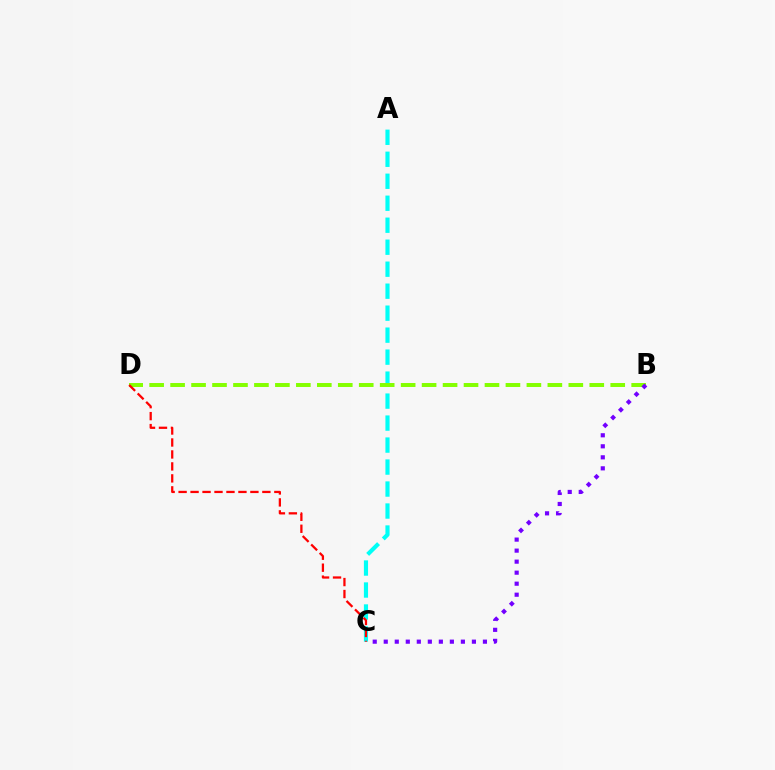{('A', 'C'): [{'color': '#00fff6', 'line_style': 'dashed', 'thickness': 2.99}], ('B', 'D'): [{'color': '#84ff00', 'line_style': 'dashed', 'thickness': 2.85}], ('B', 'C'): [{'color': '#7200ff', 'line_style': 'dotted', 'thickness': 2.99}], ('C', 'D'): [{'color': '#ff0000', 'line_style': 'dashed', 'thickness': 1.63}]}